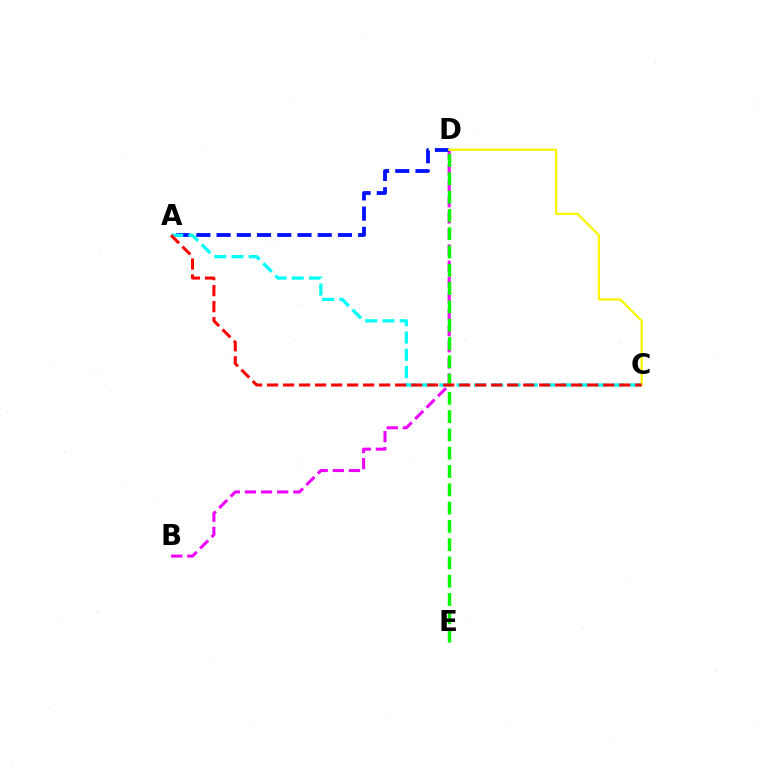{('B', 'D'): [{'color': '#ee00ff', 'line_style': 'dashed', 'thickness': 2.19}], ('A', 'D'): [{'color': '#0010ff', 'line_style': 'dashed', 'thickness': 2.75}], ('A', 'C'): [{'color': '#00fff6', 'line_style': 'dashed', 'thickness': 2.35}, {'color': '#ff0000', 'line_style': 'dashed', 'thickness': 2.17}], ('D', 'E'): [{'color': '#08ff00', 'line_style': 'dashed', 'thickness': 2.48}], ('C', 'D'): [{'color': '#fcf500', 'line_style': 'solid', 'thickness': 1.62}]}